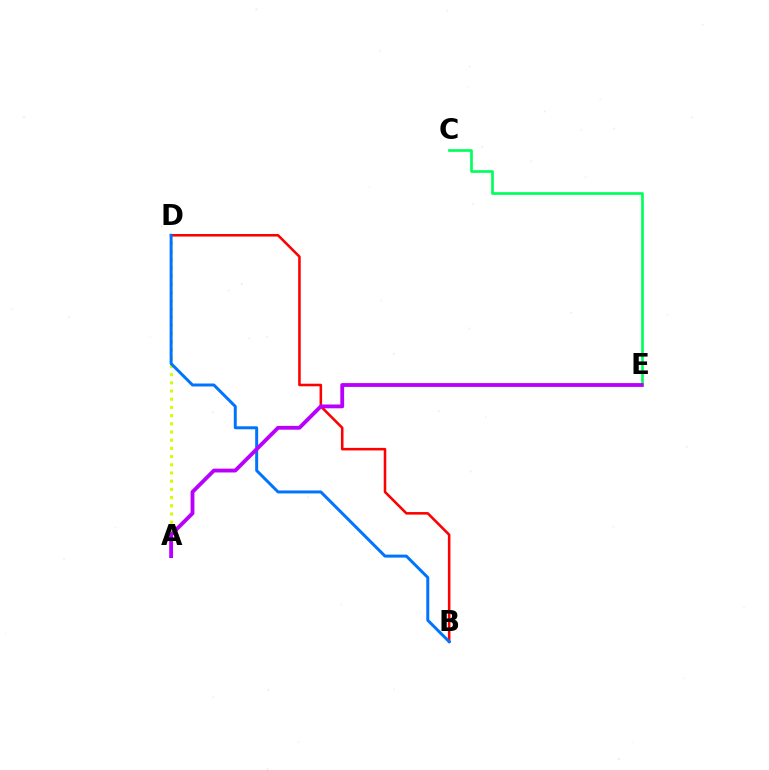{('A', 'D'): [{'color': '#d1ff00', 'line_style': 'dotted', 'thickness': 2.23}], ('B', 'D'): [{'color': '#ff0000', 'line_style': 'solid', 'thickness': 1.84}, {'color': '#0074ff', 'line_style': 'solid', 'thickness': 2.14}], ('C', 'E'): [{'color': '#00ff5c', 'line_style': 'solid', 'thickness': 1.92}], ('A', 'E'): [{'color': '#b900ff', 'line_style': 'solid', 'thickness': 2.75}]}